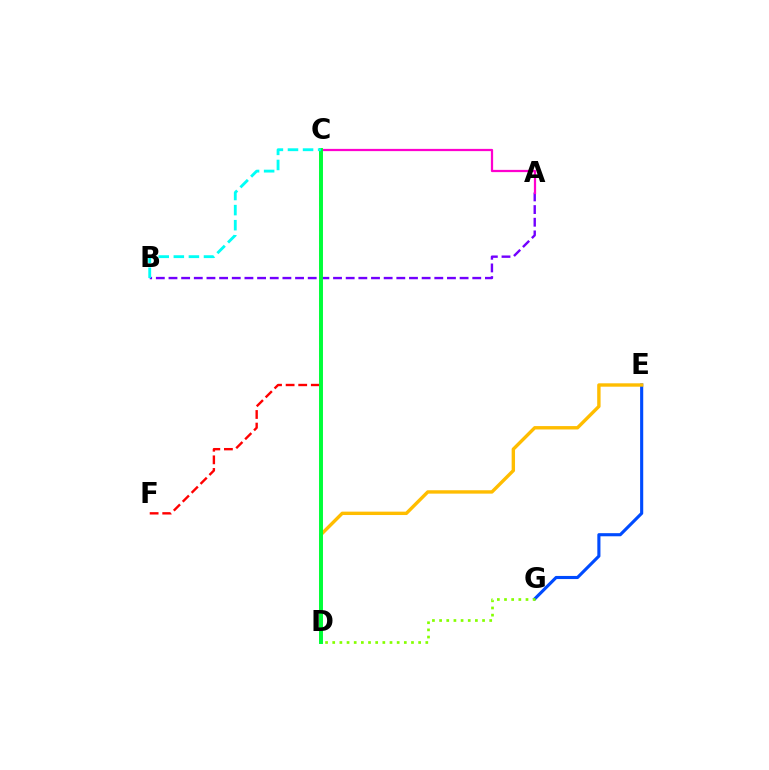{('E', 'G'): [{'color': '#004bff', 'line_style': 'solid', 'thickness': 2.24}], ('A', 'B'): [{'color': '#7200ff', 'line_style': 'dashed', 'thickness': 1.72}], ('D', 'G'): [{'color': '#84ff00', 'line_style': 'dotted', 'thickness': 1.95}], ('A', 'C'): [{'color': '#ff00cf', 'line_style': 'solid', 'thickness': 1.61}], ('C', 'F'): [{'color': '#ff0000', 'line_style': 'dashed', 'thickness': 1.71}], ('D', 'E'): [{'color': '#ffbd00', 'line_style': 'solid', 'thickness': 2.44}], ('C', 'D'): [{'color': '#00ff39', 'line_style': 'solid', 'thickness': 2.84}], ('B', 'C'): [{'color': '#00fff6', 'line_style': 'dashed', 'thickness': 2.05}]}